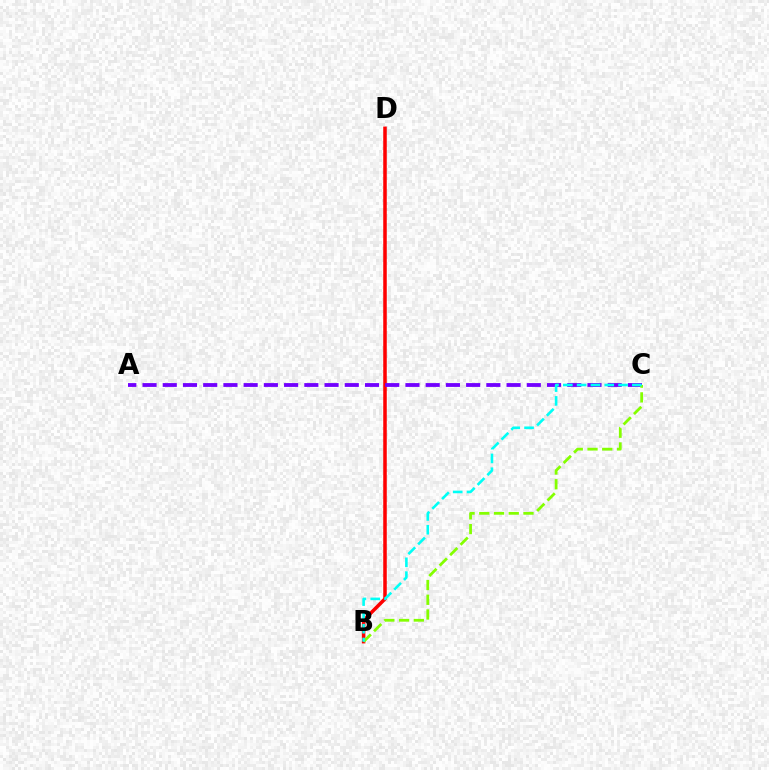{('B', 'D'): [{'color': '#ff0000', 'line_style': 'solid', 'thickness': 2.55}], ('A', 'C'): [{'color': '#7200ff', 'line_style': 'dashed', 'thickness': 2.75}], ('B', 'C'): [{'color': '#84ff00', 'line_style': 'dashed', 'thickness': 2.0}, {'color': '#00fff6', 'line_style': 'dashed', 'thickness': 1.88}]}